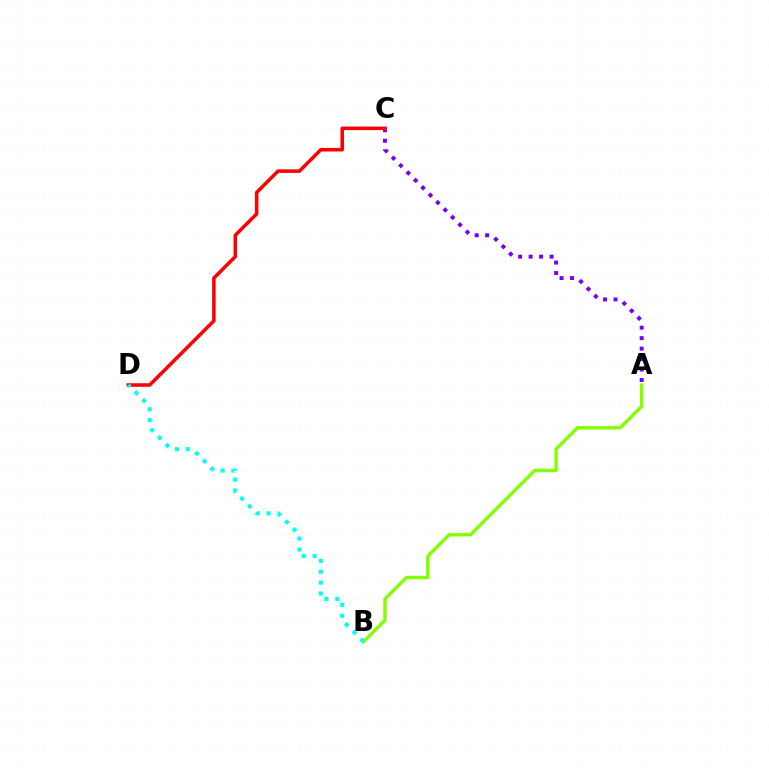{('A', 'B'): [{'color': '#84ff00', 'line_style': 'solid', 'thickness': 2.44}], ('A', 'C'): [{'color': '#7200ff', 'line_style': 'dotted', 'thickness': 2.84}], ('C', 'D'): [{'color': '#ff0000', 'line_style': 'solid', 'thickness': 2.54}], ('B', 'D'): [{'color': '#00fff6', 'line_style': 'dotted', 'thickness': 2.96}]}